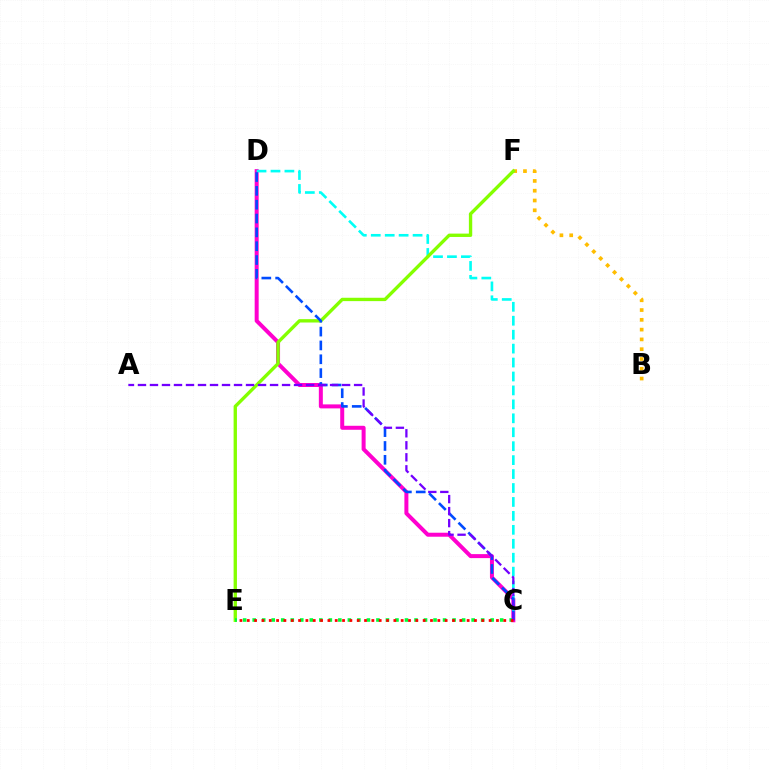{('C', 'D'): [{'color': '#ff00cf', 'line_style': 'solid', 'thickness': 2.88}, {'color': '#00fff6', 'line_style': 'dashed', 'thickness': 1.89}, {'color': '#004bff', 'line_style': 'dashed', 'thickness': 1.88}], ('B', 'F'): [{'color': '#ffbd00', 'line_style': 'dotted', 'thickness': 2.66}], ('E', 'F'): [{'color': '#84ff00', 'line_style': 'solid', 'thickness': 2.42}], ('C', 'E'): [{'color': '#00ff39', 'line_style': 'dotted', 'thickness': 2.59}, {'color': '#ff0000', 'line_style': 'dotted', 'thickness': 1.99}], ('A', 'C'): [{'color': '#7200ff', 'line_style': 'dashed', 'thickness': 1.63}]}